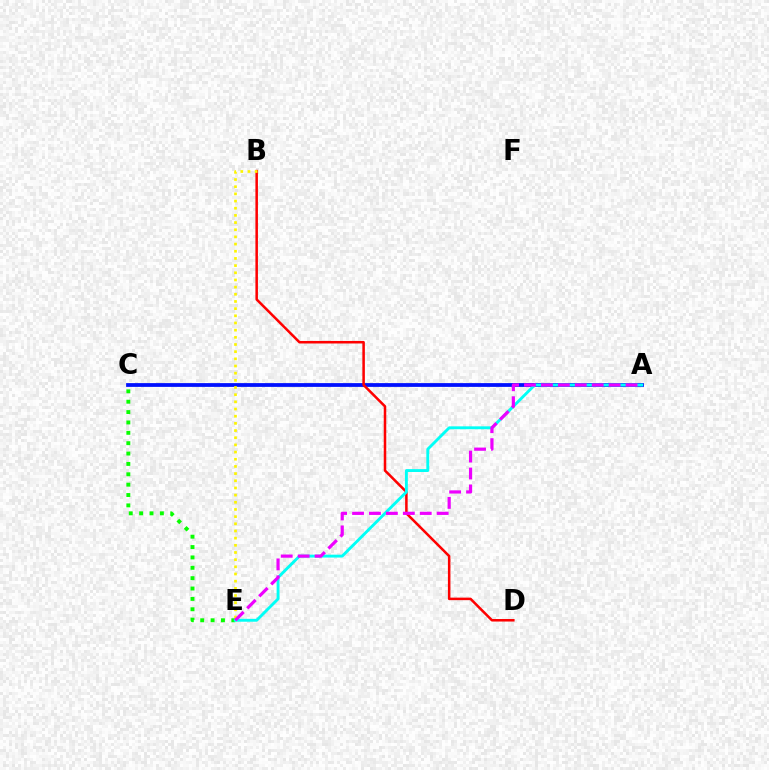{('C', 'E'): [{'color': '#08ff00', 'line_style': 'dotted', 'thickness': 2.82}], ('A', 'C'): [{'color': '#0010ff', 'line_style': 'solid', 'thickness': 2.71}], ('B', 'D'): [{'color': '#ff0000', 'line_style': 'solid', 'thickness': 1.82}], ('A', 'E'): [{'color': '#00fff6', 'line_style': 'solid', 'thickness': 2.07}, {'color': '#ee00ff', 'line_style': 'dashed', 'thickness': 2.3}], ('B', 'E'): [{'color': '#fcf500', 'line_style': 'dotted', 'thickness': 1.95}]}